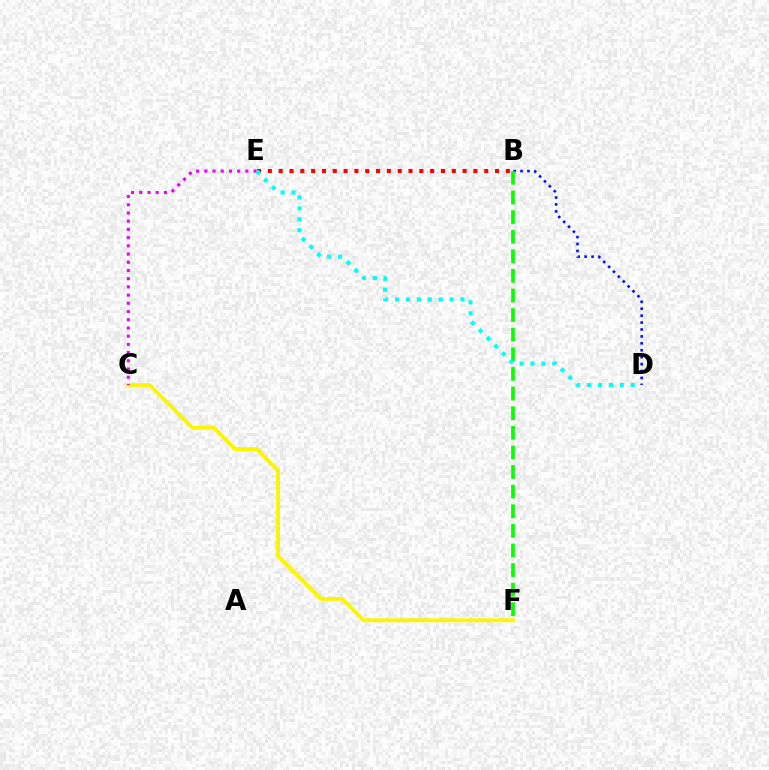{('B', 'D'): [{'color': '#0010ff', 'line_style': 'dotted', 'thickness': 1.88}], ('B', 'E'): [{'color': '#ff0000', 'line_style': 'dotted', 'thickness': 2.94}], ('B', 'F'): [{'color': '#08ff00', 'line_style': 'dashed', 'thickness': 2.66}], ('C', 'F'): [{'color': '#fcf500', 'line_style': 'solid', 'thickness': 2.77}], ('C', 'E'): [{'color': '#ee00ff', 'line_style': 'dotted', 'thickness': 2.23}], ('D', 'E'): [{'color': '#00fff6', 'line_style': 'dotted', 'thickness': 2.96}]}